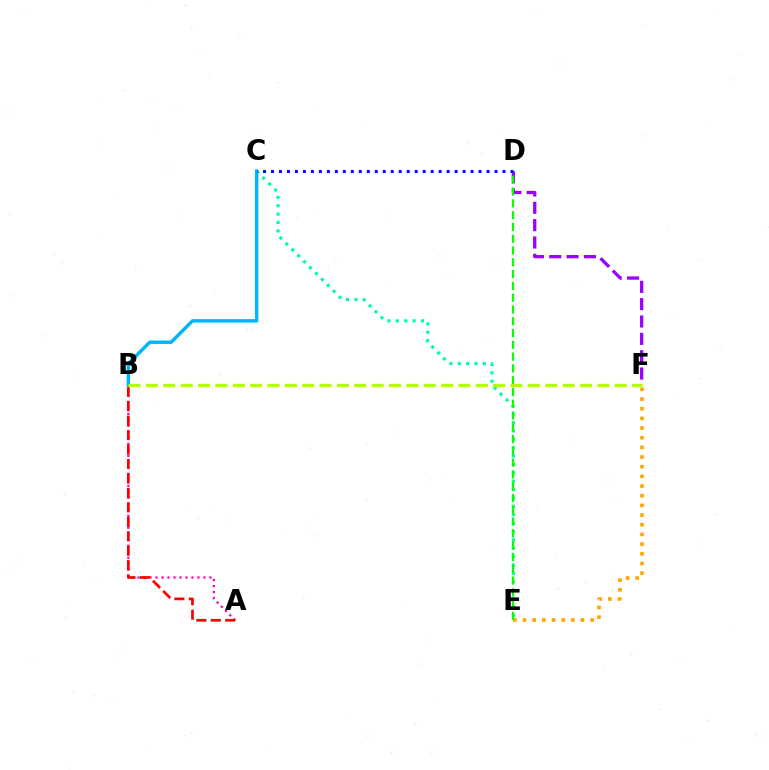{('C', 'E'): [{'color': '#00ff9d', 'line_style': 'dotted', 'thickness': 2.28}], ('A', 'B'): [{'color': '#ff00bd', 'line_style': 'dotted', 'thickness': 1.63}, {'color': '#ff0000', 'line_style': 'dashed', 'thickness': 1.96}], ('E', 'F'): [{'color': '#ffa500', 'line_style': 'dotted', 'thickness': 2.63}], ('D', 'F'): [{'color': '#9b00ff', 'line_style': 'dashed', 'thickness': 2.36}], ('B', 'C'): [{'color': '#00b5ff', 'line_style': 'solid', 'thickness': 2.46}], ('D', 'E'): [{'color': '#08ff00', 'line_style': 'dashed', 'thickness': 1.6}], ('B', 'F'): [{'color': '#b3ff00', 'line_style': 'dashed', 'thickness': 2.36}], ('C', 'D'): [{'color': '#0010ff', 'line_style': 'dotted', 'thickness': 2.17}]}